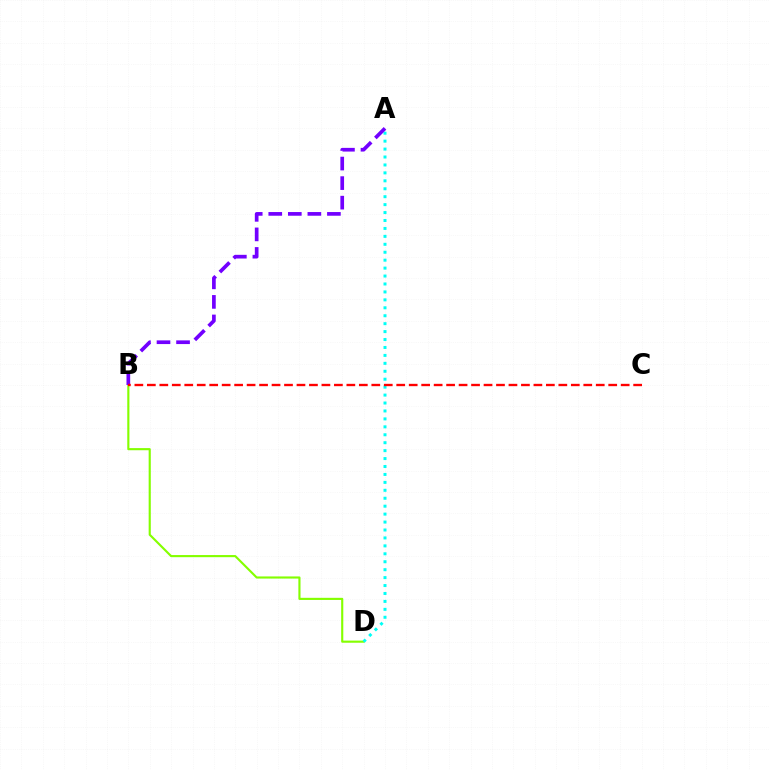{('B', 'D'): [{'color': '#84ff00', 'line_style': 'solid', 'thickness': 1.54}], ('A', 'D'): [{'color': '#00fff6', 'line_style': 'dotted', 'thickness': 2.16}], ('A', 'B'): [{'color': '#7200ff', 'line_style': 'dashed', 'thickness': 2.66}], ('B', 'C'): [{'color': '#ff0000', 'line_style': 'dashed', 'thickness': 1.69}]}